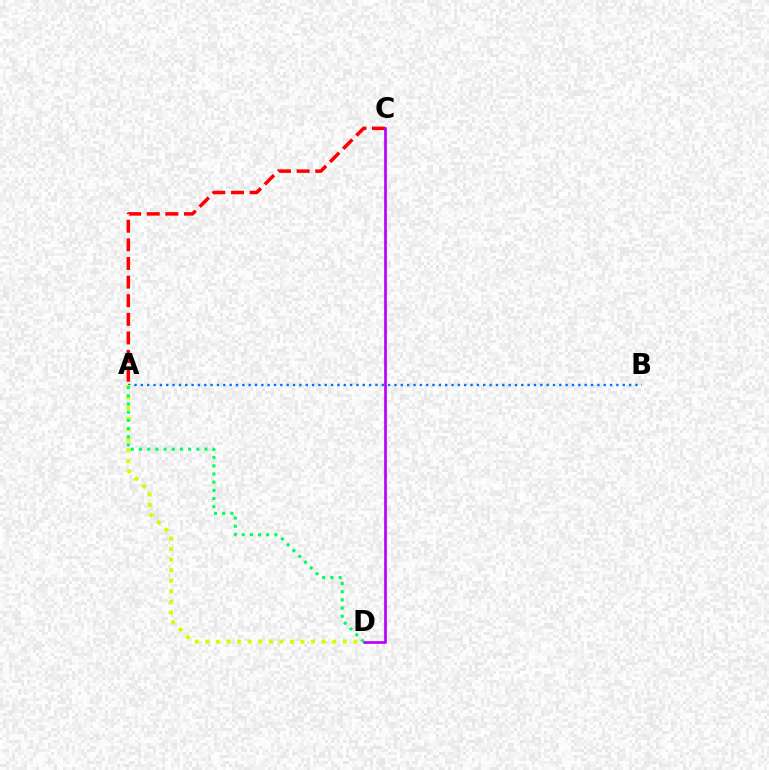{('A', 'C'): [{'color': '#ff0000', 'line_style': 'dashed', 'thickness': 2.53}], ('A', 'B'): [{'color': '#0074ff', 'line_style': 'dotted', 'thickness': 1.72}], ('C', 'D'): [{'color': '#b900ff', 'line_style': 'solid', 'thickness': 1.94}], ('A', 'D'): [{'color': '#d1ff00', 'line_style': 'dotted', 'thickness': 2.87}, {'color': '#00ff5c', 'line_style': 'dotted', 'thickness': 2.22}]}